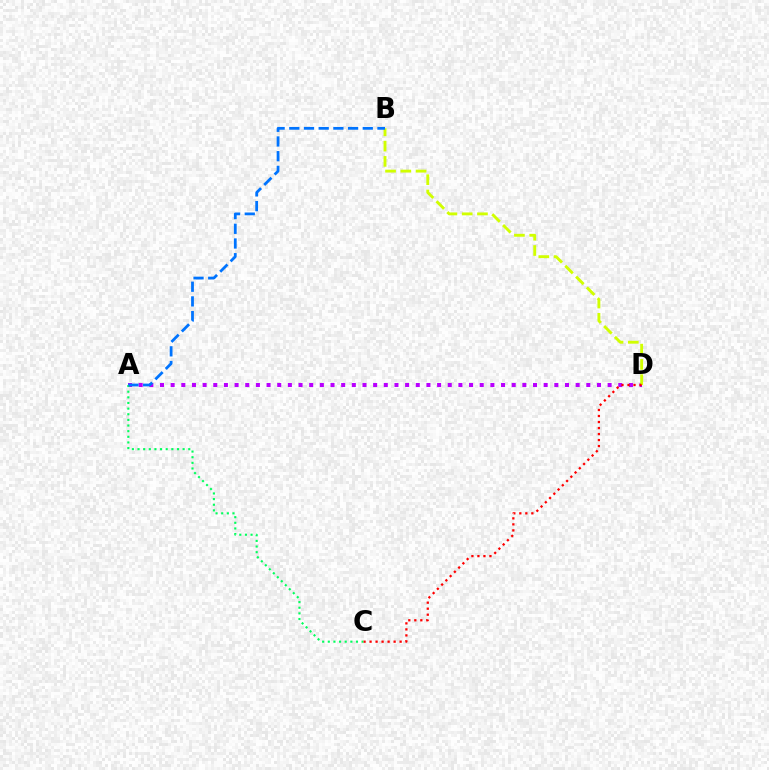{('A', 'D'): [{'color': '#b900ff', 'line_style': 'dotted', 'thickness': 2.9}], ('B', 'D'): [{'color': '#d1ff00', 'line_style': 'dashed', 'thickness': 2.07}], ('A', 'C'): [{'color': '#00ff5c', 'line_style': 'dotted', 'thickness': 1.53}], ('A', 'B'): [{'color': '#0074ff', 'line_style': 'dashed', 'thickness': 2.0}], ('C', 'D'): [{'color': '#ff0000', 'line_style': 'dotted', 'thickness': 1.63}]}